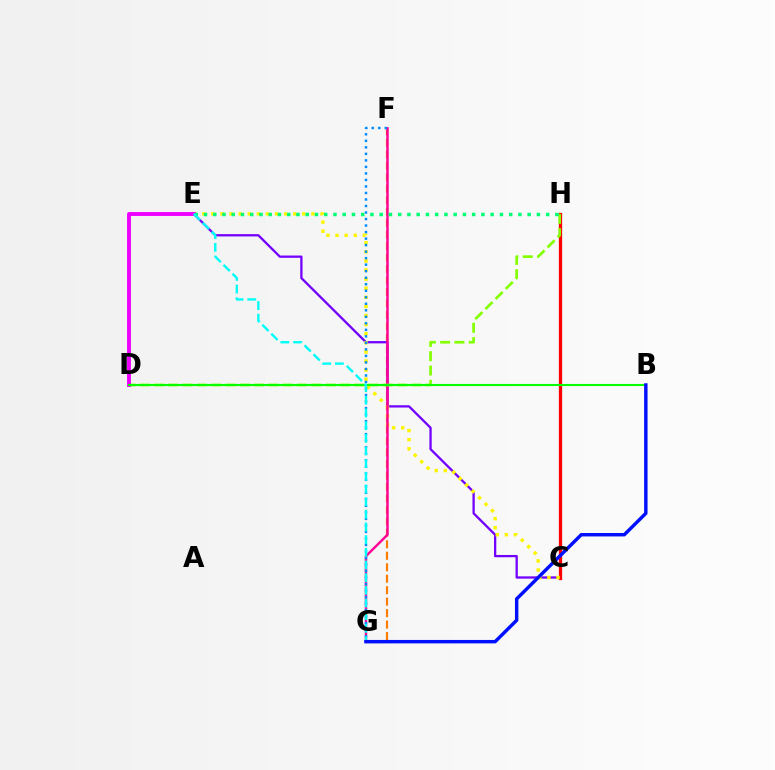{('F', 'G'): [{'color': '#ff7c00', 'line_style': 'dashed', 'thickness': 1.56}, {'color': '#ff0094', 'line_style': 'solid', 'thickness': 1.74}, {'color': '#008cff', 'line_style': 'dotted', 'thickness': 1.77}], ('C', 'E'): [{'color': '#7200ff', 'line_style': 'solid', 'thickness': 1.65}, {'color': '#fcf500', 'line_style': 'dotted', 'thickness': 2.47}], ('C', 'H'): [{'color': '#ff0000', 'line_style': 'solid', 'thickness': 2.36}], ('D', 'H'): [{'color': '#84ff00', 'line_style': 'dashed', 'thickness': 1.94}], ('D', 'E'): [{'color': '#ee00ff', 'line_style': 'solid', 'thickness': 2.8}], ('E', 'H'): [{'color': '#00ff74', 'line_style': 'dotted', 'thickness': 2.51}], ('B', 'D'): [{'color': '#08ff00', 'line_style': 'solid', 'thickness': 1.5}], ('E', 'G'): [{'color': '#00fff6', 'line_style': 'dashed', 'thickness': 1.72}], ('B', 'G'): [{'color': '#0010ff', 'line_style': 'solid', 'thickness': 2.47}]}